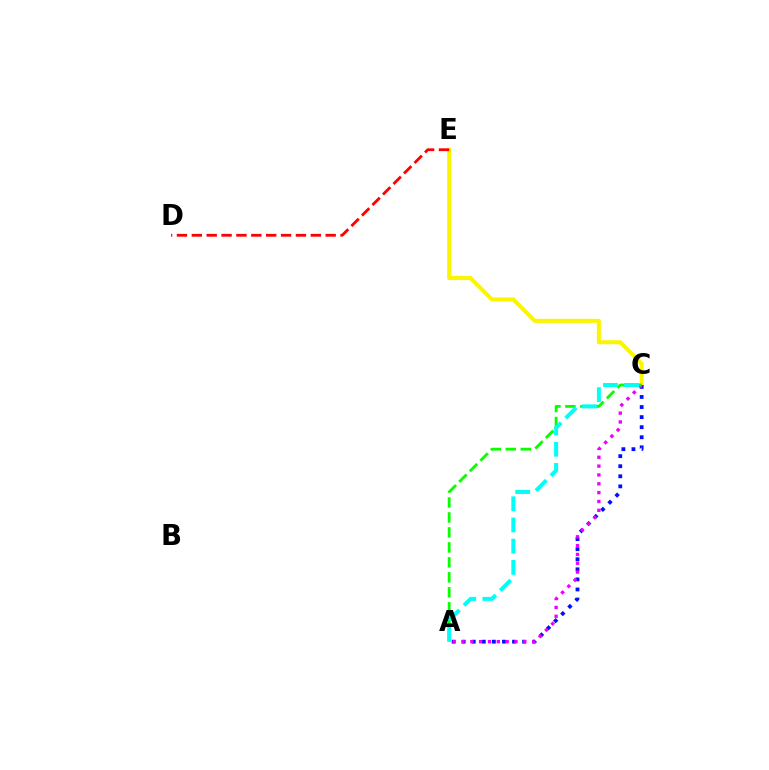{('C', 'E'): [{'color': '#fcf500', 'line_style': 'solid', 'thickness': 2.9}], ('A', 'C'): [{'color': '#0010ff', 'line_style': 'dotted', 'thickness': 2.74}, {'color': '#ee00ff', 'line_style': 'dotted', 'thickness': 2.4}, {'color': '#08ff00', 'line_style': 'dashed', 'thickness': 2.03}, {'color': '#00fff6', 'line_style': 'dashed', 'thickness': 2.88}], ('D', 'E'): [{'color': '#ff0000', 'line_style': 'dashed', 'thickness': 2.02}]}